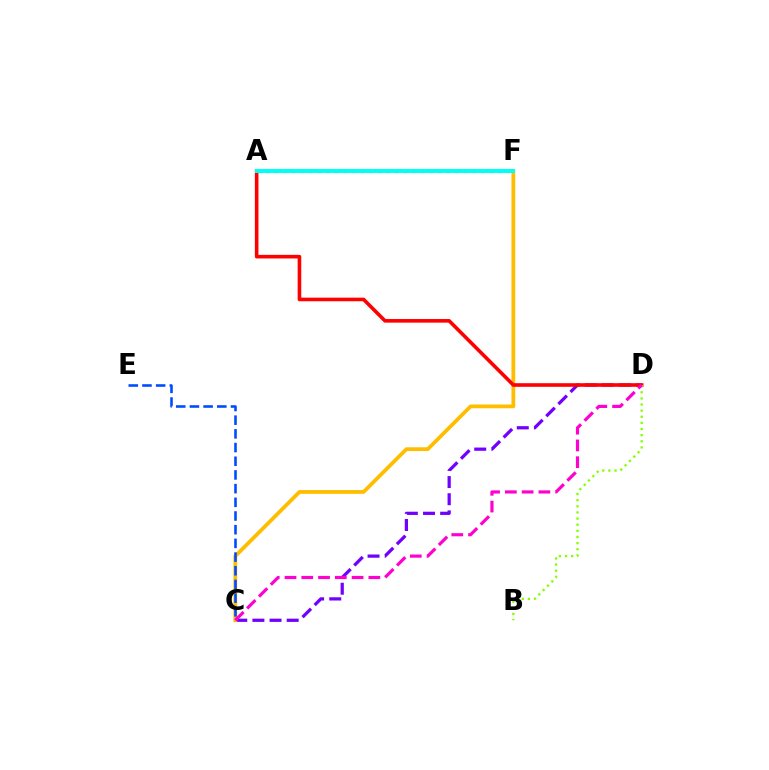{('C', 'D'): [{'color': '#7200ff', 'line_style': 'dashed', 'thickness': 2.33}, {'color': '#ff00cf', 'line_style': 'dashed', 'thickness': 2.28}], ('C', 'F'): [{'color': '#ffbd00', 'line_style': 'solid', 'thickness': 2.71}], ('A', 'D'): [{'color': '#ff0000', 'line_style': 'solid', 'thickness': 2.6}], ('B', 'D'): [{'color': '#84ff00', 'line_style': 'dotted', 'thickness': 1.66}], ('A', 'F'): [{'color': '#00ff39', 'line_style': 'dotted', 'thickness': 2.34}, {'color': '#00fff6', 'line_style': 'solid', 'thickness': 2.87}], ('C', 'E'): [{'color': '#004bff', 'line_style': 'dashed', 'thickness': 1.86}]}